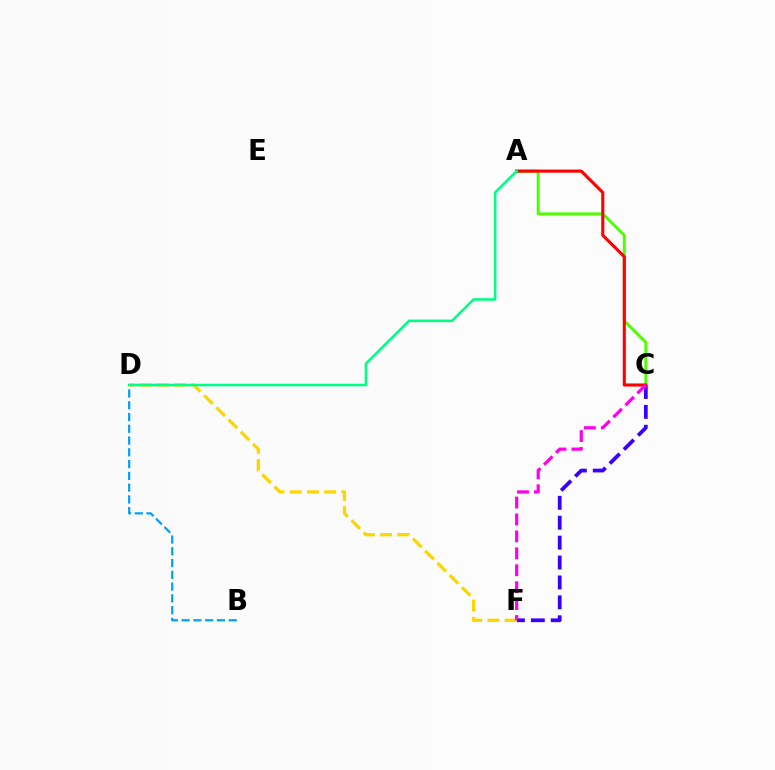{('C', 'F'): [{'color': '#3700ff', 'line_style': 'dashed', 'thickness': 2.7}, {'color': '#ff00ed', 'line_style': 'dashed', 'thickness': 2.3}], ('A', 'C'): [{'color': '#4fff00', 'line_style': 'solid', 'thickness': 2.13}, {'color': '#ff0000', 'line_style': 'solid', 'thickness': 2.23}], ('D', 'F'): [{'color': '#ffd500', 'line_style': 'dashed', 'thickness': 2.34}], ('B', 'D'): [{'color': '#009eff', 'line_style': 'dashed', 'thickness': 1.6}], ('A', 'D'): [{'color': '#00ff86', 'line_style': 'solid', 'thickness': 1.86}]}